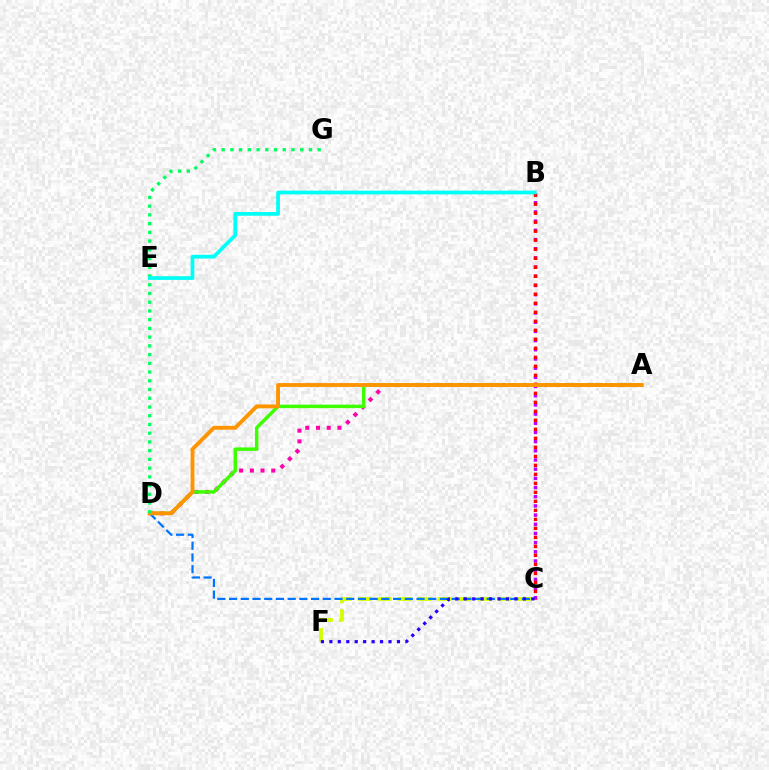{('B', 'C'): [{'color': '#b900ff', 'line_style': 'dotted', 'thickness': 2.5}, {'color': '#ff0000', 'line_style': 'dotted', 'thickness': 2.45}], ('A', 'D'): [{'color': '#ff00ac', 'line_style': 'dotted', 'thickness': 2.91}, {'color': '#3dff00', 'line_style': 'solid', 'thickness': 2.5}, {'color': '#ff9400', 'line_style': 'solid', 'thickness': 2.78}], ('C', 'F'): [{'color': '#d1ff00', 'line_style': 'dashed', 'thickness': 2.71}, {'color': '#2500ff', 'line_style': 'dotted', 'thickness': 2.3}], ('C', 'D'): [{'color': '#0074ff', 'line_style': 'dashed', 'thickness': 1.59}], ('D', 'G'): [{'color': '#00ff5c', 'line_style': 'dotted', 'thickness': 2.37}], ('B', 'E'): [{'color': '#00fff6', 'line_style': 'solid', 'thickness': 2.69}]}